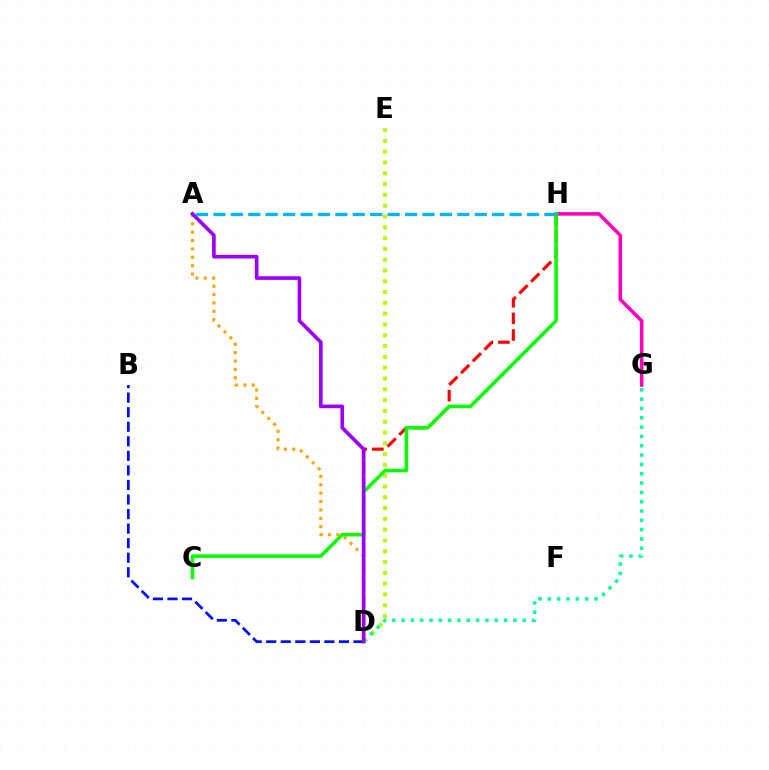{('A', 'D'): [{'color': '#ffa500', 'line_style': 'dotted', 'thickness': 2.28}, {'color': '#9b00ff', 'line_style': 'solid', 'thickness': 2.62}], ('G', 'H'): [{'color': '#ff00bd', 'line_style': 'solid', 'thickness': 2.56}], ('D', 'E'): [{'color': '#b3ff00', 'line_style': 'dotted', 'thickness': 2.93}], ('D', 'H'): [{'color': '#ff0000', 'line_style': 'dashed', 'thickness': 2.26}], ('C', 'H'): [{'color': '#08ff00', 'line_style': 'solid', 'thickness': 2.53}], ('D', 'G'): [{'color': '#00ff9d', 'line_style': 'dotted', 'thickness': 2.53}], ('B', 'D'): [{'color': '#0010ff', 'line_style': 'dashed', 'thickness': 1.98}], ('A', 'H'): [{'color': '#00b5ff', 'line_style': 'dashed', 'thickness': 2.37}]}